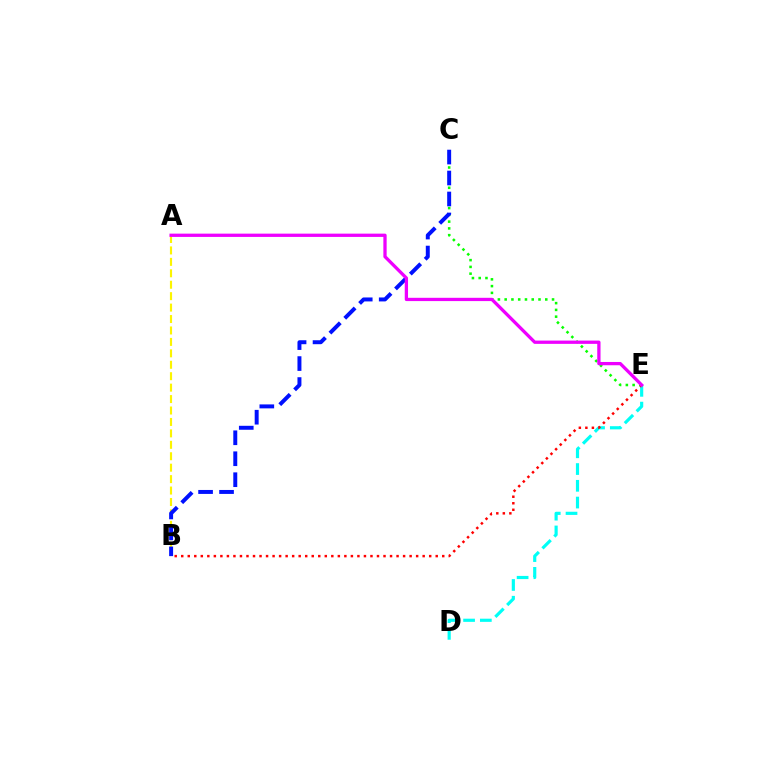{('D', 'E'): [{'color': '#00fff6', 'line_style': 'dashed', 'thickness': 2.28}], ('A', 'B'): [{'color': '#fcf500', 'line_style': 'dashed', 'thickness': 1.55}], ('B', 'E'): [{'color': '#ff0000', 'line_style': 'dotted', 'thickness': 1.77}], ('C', 'E'): [{'color': '#08ff00', 'line_style': 'dotted', 'thickness': 1.84}], ('B', 'C'): [{'color': '#0010ff', 'line_style': 'dashed', 'thickness': 2.85}], ('A', 'E'): [{'color': '#ee00ff', 'line_style': 'solid', 'thickness': 2.36}]}